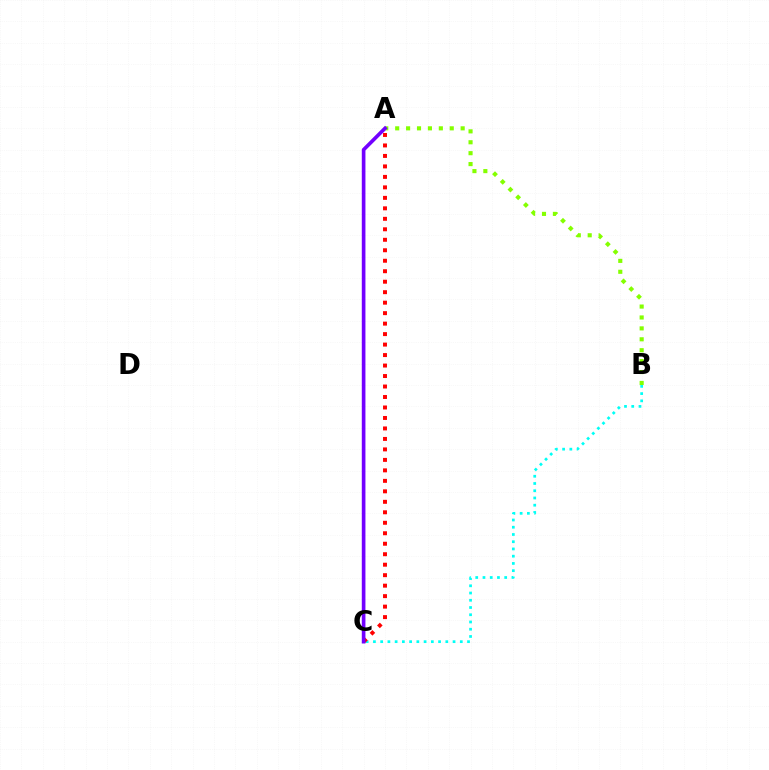{('A', 'B'): [{'color': '#84ff00', 'line_style': 'dotted', 'thickness': 2.96}], ('B', 'C'): [{'color': '#00fff6', 'line_style': 'dotted', 'thickness': 1.97}], ('A', 'C'): [{'color': '#ff0000', 'line_style': 'dotted', 'thickness': 2.85}, {'color': '#7200ff', 'line_style': 'solid', 'thickness': 2.63}]}